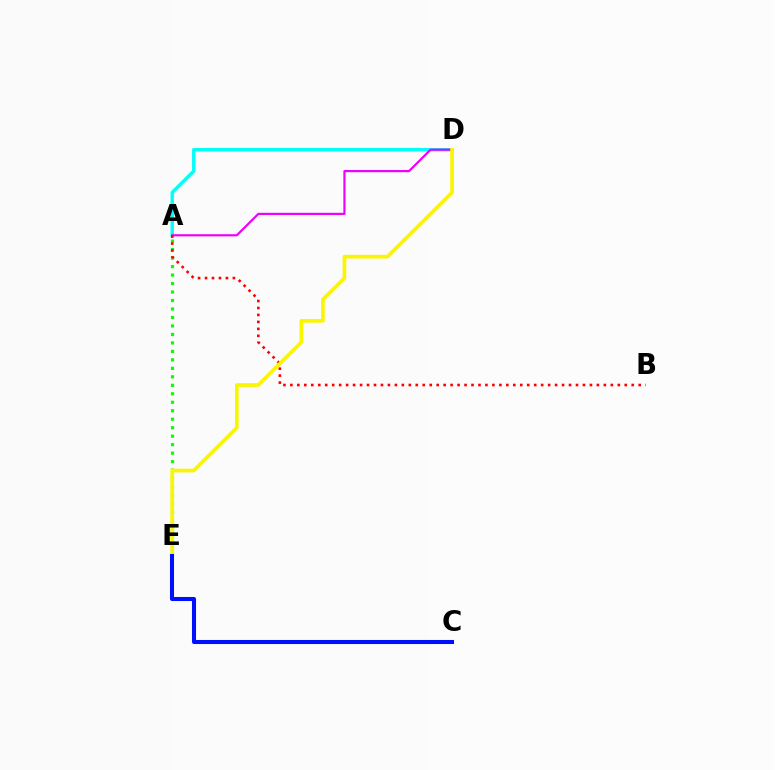{('A', 'D'): [{'color': '#00fff6', 'line_style': 'solid', 'thickness': 2.45}, {'color': '#ee00ff', 'line_style': 'solid', 'thickness': 1.57}], ('A', 'E'): [{'color': '#08ff00', 'line_style': 'dotted', 'thickness': 2.3}], ('A', 'B'): [{'color': '#ff0000', 'line_style': 'dotted', 'thickness': 1.89}], ('D', 'E'): [{'color': '#fcf500', 'line_style': 'solid', 'thickness': 2.67}], ('C', 'E'): [{'color': '#0010ff', 'line_style': 'solid', 'thickness': 2.92}]}